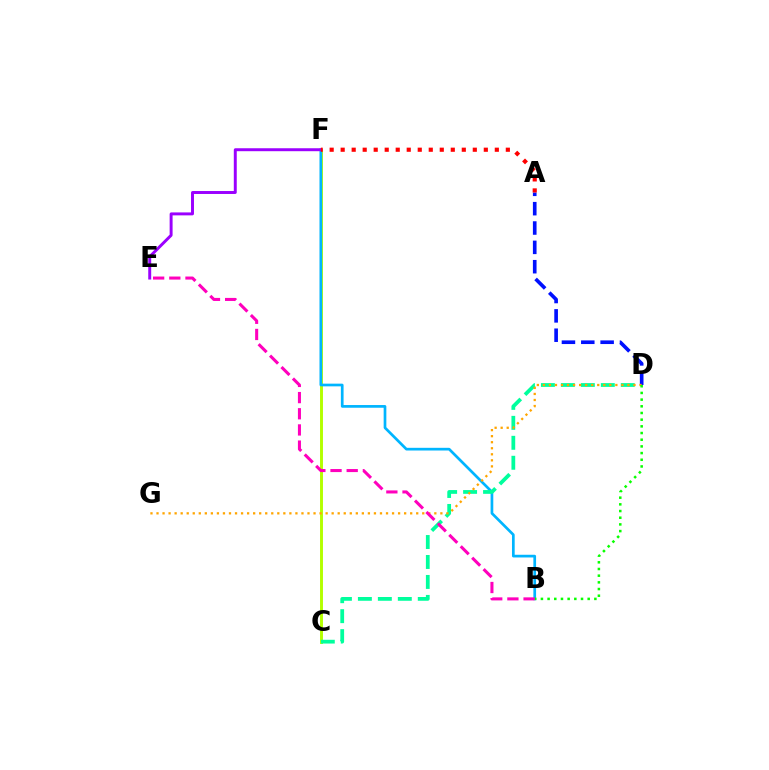{('C', 'F'): [{'color': '#b3ff00', 'line_style': 'solid', 'thickness': 2.11}], ('B', 'F'): [{'color': '#00b5ff', 'line_style': 'solid', 'thickness': 1.94}], ('E', 'F'): [{'color': '#9b00ff', 'line_style': 'solid', 'thickness': 2.12}], ('C', 'D'): [{'color': '#00ff9d', 'line_style': 'dashed', 'thickness': 2.71}], ('A', 'D'): [{'color': '#0010ff', 'line_style': 'dashed', 'thickness': 2.63}], ('D', 'G'): [{'color': '#ffa500', 'line_style': 'dotted', 'thickness': 1.64}], ('B', 'D'): [{'color': '#08ff00', 'line_style': 'dotted', 'thickness': 1.82}], ('A', 'F'): [{'color': '#ff0000', 'line_style': 'dotted', 'thickness': 2.99}], ('B', 'E'): [{'color': '#ff00bd', 'line_style': 'dashed', 'thickness': 2.2}]}